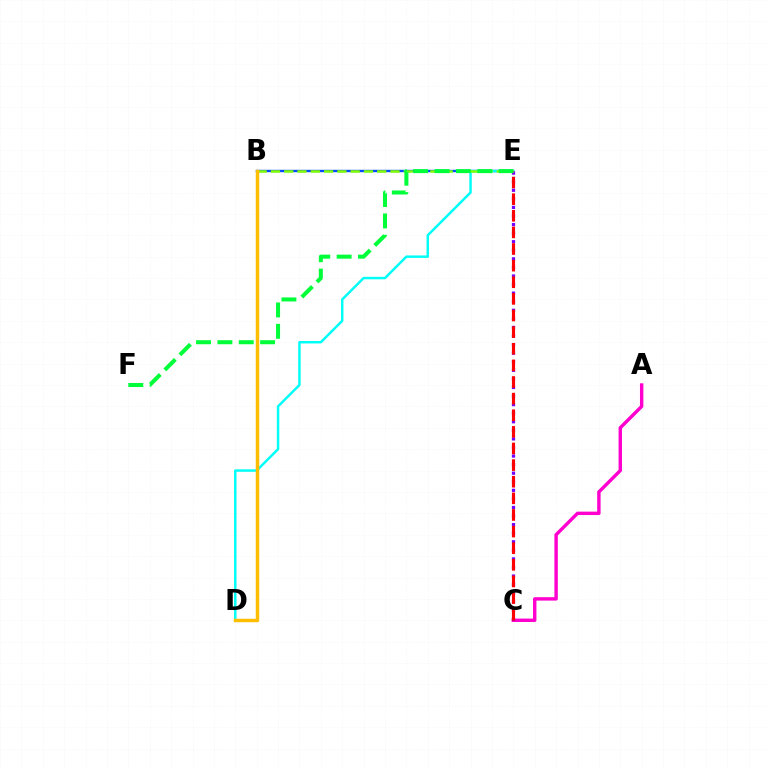{('B', 'E'): [{'color': '#004bff', 'line_style': 'solid', 'thickness': 1.73}, {'color': '#84ff00', 'line_style': 'dashed', 'thickness': 1.81}], ('D', 'E'): [{'color': '#00fff6', 'line_style': 'solid', 'thickness': 1.78}], ('A', 'C'): [{'color': '#ff00cf', 'line_style': 'solid', 'thickness': 2.45}], ('C', 'E'): [{'color': '#7200ff', 'line_style': 'dotted', 'thickness': 2.33}, {'color': '#ff0000', 'line_style': 'dashed', 'thickness': 2.26}], ('B', 'D'): [{'color': '#ffbd00', 'line_style': 'solid', 'thickness': 2.49}], ('E', 'F'): [{'color': '#00ff39', 'line_style': 'dashed', 'thickness': 2.9}]}